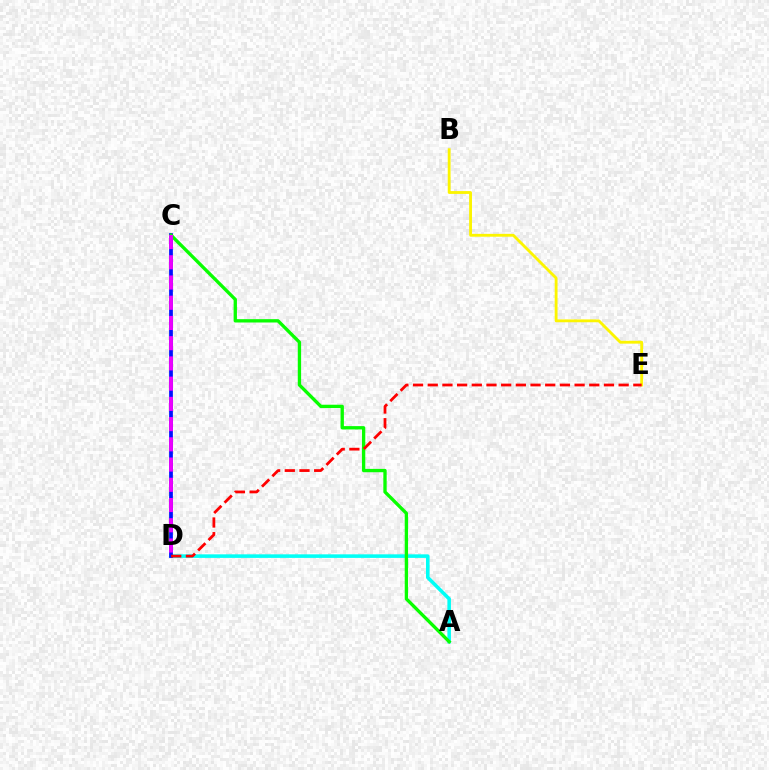{('B', 'E'): [{'color': '#fcf500', 'line_style': 'solid', 'thickness': 2.04}], ('A', 'D'): [{'color': '#00fff6', 'line_style': 'solid', 'thickness': 2.56}], ('C', 'D'): [{'color': '#0010ff', 'line_style': 'solid', 'thickness': 2.69}, {'color': '#ee00ff', 'line_style': 'dashed', 'thickness': 2.75}], ('A', 'C'): [{'color': '#08ff00', 'line_style': 'solid', 'thickness': 2.4}], ('D', 'E'): [{'color': '#ff0000', 'line_style': 'dashed', 'thickness': 1.99}]}